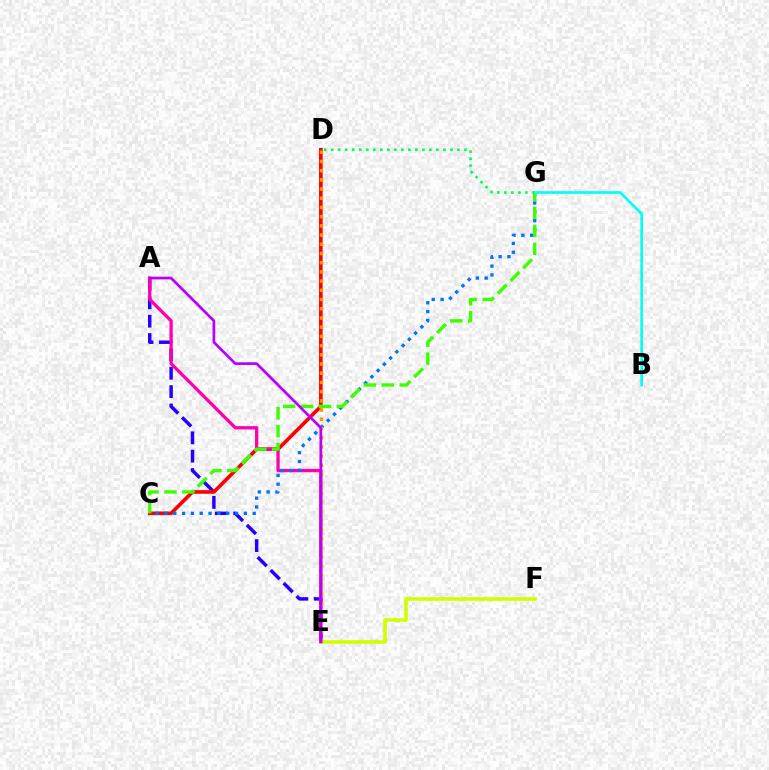{('A', 'E'): [{'color': '#2500ff', 'line_style': 'dashed', 'thickness': 2.49}, {'color': '#ff00ac', 'line_style': 'solid', 'thickness': 2.37}, {'color': '#b900ff', 'line_style': 'solid', 'thickness': 1.95}], ('C', 'D'): [{'color': '#ff0000', 'line_style': 'solid', 'thickness': 2.6}], ('E', 'F'): [{'color': '#d1ff00', 'line_style': 'solid', 'thickness': 2.59}], ('C', 'G'): [{'color': '#0074ff', 'line_style': 'dotted', 'thickness': 2.4}, {'color': '#3dff00', 'line_style': 'dashed', 'thickness': 2.43}], ('D', 'E'): [{'color': '#ff9400', 'line_style': 'dotted', 'thickness': 2.5}], ('B', 'G'): [{'color': '#00fff6', 'line_style': 'solid', 'thickness': 1.92}], ('D', 'G'): [{'color': '#00ff5c', 'line_style': 'dotted', 'thickness': 1.91}]}